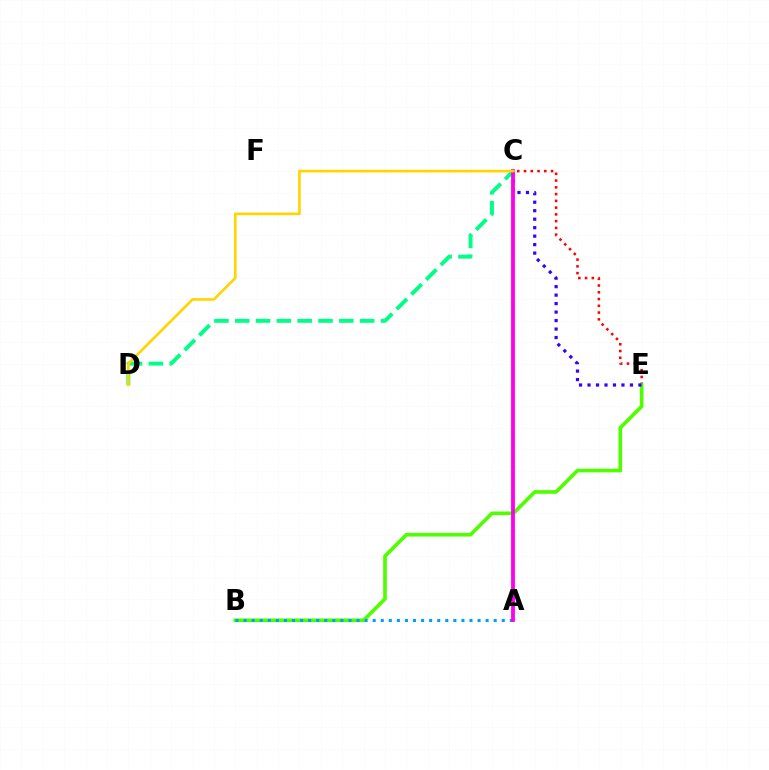{('C', 'E'): [{'color': '#ff0000', 'line_style': 'dotted', 'thickness': 1.84}, {'color': '#3700ff', 'line_style': 'dotted', 'thickness': 2.3}], ('B', 'E'): [{'color': '#4fff00', 'line_style': 'solid', 'thickness': 2.64}], ('C', 'D'): [{'color': '#00ff86', 'line_style': 'dashed', 'thickness': 2.83}, {'color': '#ffd500', 'line_style': 'solid', 'thickness': 1.89}], ('A', 'B'): [{'color': '#009eff', 'line_style': 'dotted', 'thickness': 2.19}], ('A', 'C'): [{'color': '#ff00ed', 'line_style': 'solid', 'thickness': 2.75}]}